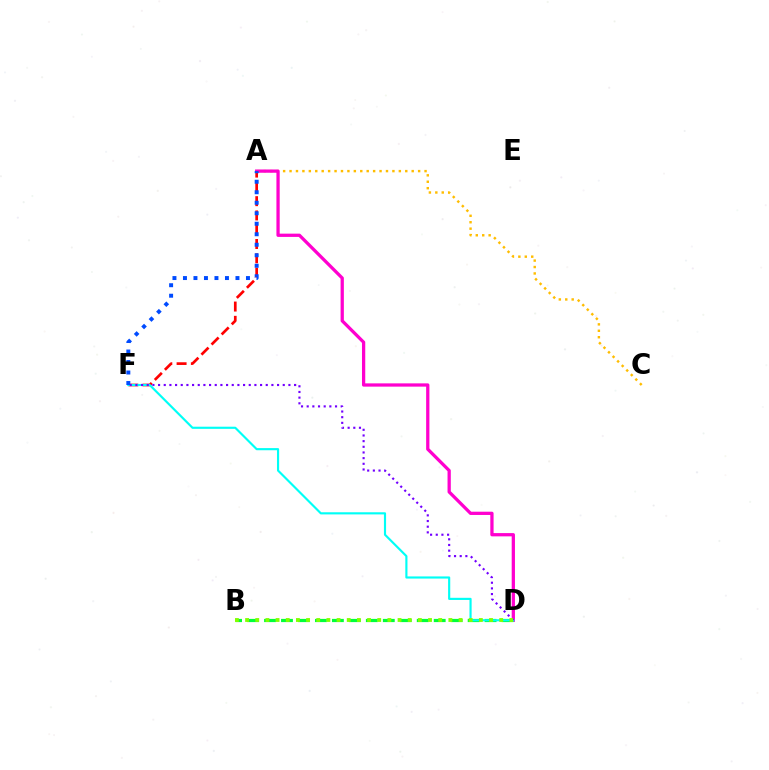{('A', 'C'): [{'color': '#ffbd00', 'line_style': 'dotted', 'thickness': 1.75}], ('A', 'D'): [{'color': '#ff00cf', 'line_style': 'solid', 'thickness': 2.35}], ('A', 'F'): [{'color': '#ff0000', 'line_style': 'dashed', 'thickness': 1.94}, {'color': '#004bff', 'line_style': 'dotted', 'thickness': 2.85}], ('B', 'D'): [{'color': '#00ff39', 'line_style': 'dashed', 'thickness': 2.31}, {'color': '#84ff00', 'line_style': 'dotted', 'thickness': 2.76}], ('D', 'F'): [{'color': '#00fff6', 'line_style': 'solid', 'thickness': 1.55}, {'color': '#7200ff', 'line_style': 'dotted', 'thickness': 1.54}]}